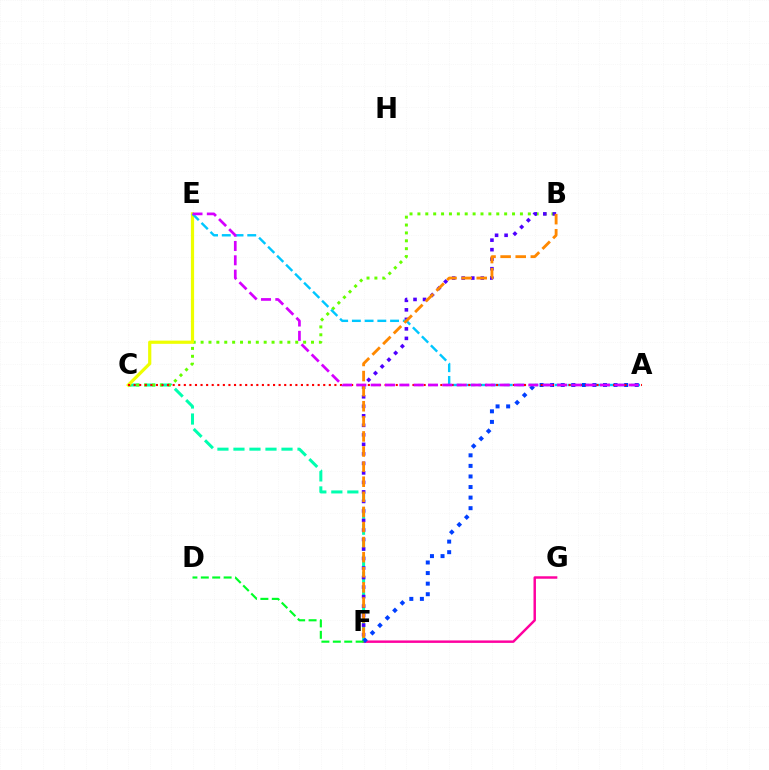{('C', 'F'): [{'color': '#00ffaf', 'line_style': 'dashed', 'thickness': 2.18}], ('B', 'C'): [{'color': '#66ff00', 'line_style': 'dotted', 'thickness': 2.14}], ('F', 'G'): [{'color': '#ff00a0', 'line_style': 'solid', 'thickness': 1.77}], ('C', 'E'): [{'color': '#eeff00', 'line_style': 'solid', 'thickness': 2.31}], ('B', 'F'): [{'color': '#4f00ff', 'line_style': 'dotted', 'thickness': 2.58}, {'color': '#ff8800', 'line_style': 'dashed', 'thickness': 2.05}], ('A', 'E'): [{'color': '#00c7ff', 'line_style': 'dashed', 'thickness': 1.73}, {'color': '#d600ff', 'line_style': 'dashed', 'thickness': 1.95}], ('A', 'F'): [{'color': '#003fff', 'line_style': 'dotted', 'thickness': 2.87}], ('A', 'C'): [{'color': '#ff0000', 'line_style': 'dotted', 'thickness': 1.52}], ('D', 'F'): [{'color': '#00ff27', 'line_style': 'dashed', 'thickness': 1.55}]}